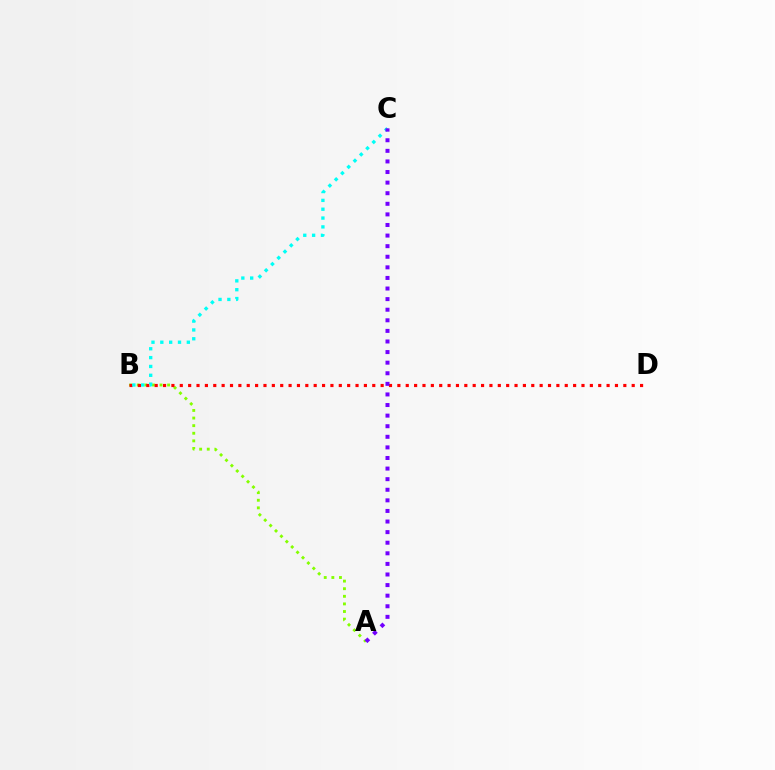{('A', 'B'): [{'color': '#84ff00', 'line_style': 'dotted', 'thickness': 2.07}], ('B', 'D'): [{'color': '#ff0000', 'line_style': 'dotted', 'thickness': 2.27}], ('B', 'C'): [{'color': '#00fff6', 'line_style': 'dotted', 'thickness': 2.4}], ('A', 'C'): [{'color': '#7200ff', 'line_style': 'dotted', 'thickness': 2.88}]}